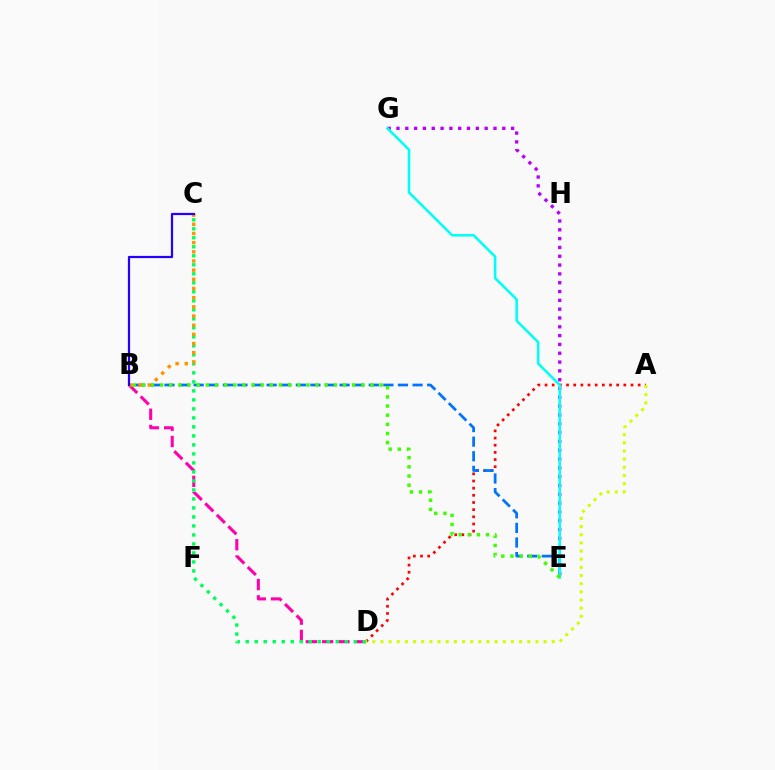{('A', 'D'): [{'color': '#ff0000', 'line_style': 'dotted', 'thickness': 1.95}, {'color': '#d1ff00', 'line_style': 'dotted', 'thickness': 2.22}], ('B', 'E'): [{'color': '#0074ff', 'line_style': 'dashed', 'thickness': 1.98}, {'color': '#3dff00', 'line_style': 'dotted', 'thickness': 2.49}], ('E', 'G'): [{'color': '#b900ff', 'line_style': 'dotted', 'thickness': 2.4}, {'color': '#00fff6', 'line_style': 'solid', 'thickness': 1.84}], ('B', 'D'): [{'color': '#ff00ac', 'line_style': 'dashed', 'thickness': 2.21}], ('C', 'D'): [{'color': '#00ff5c', 'line_style': 'dotted', 'thickness': 2.45}], ('B', 'C'): [{'color': '#ff9400', 'line_style': 'dotted', 'thickness': 2.49}, {'color': '#2500ff', 'line_style': 'solid', 'thickness': 1.6}]}